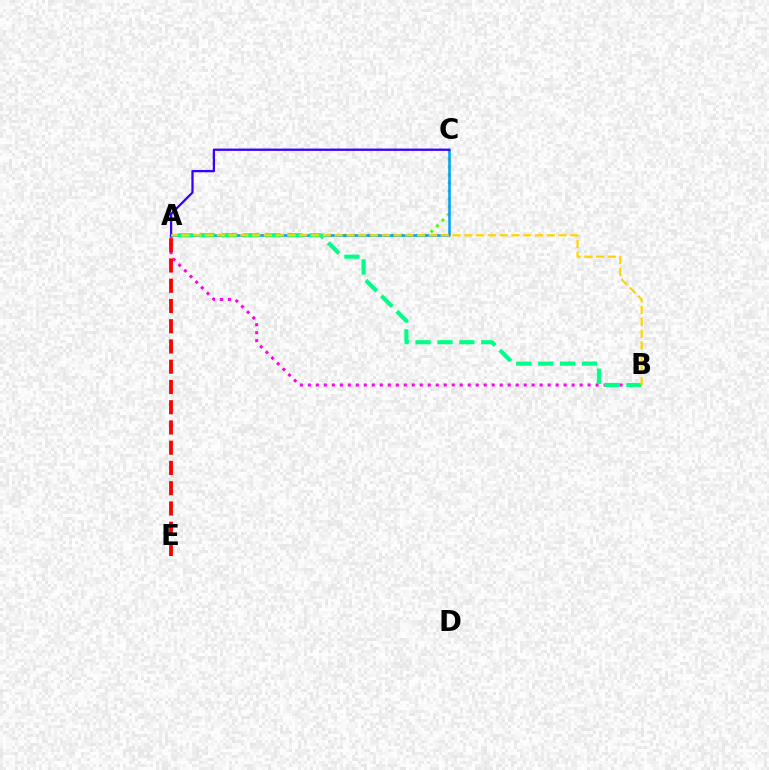{('A', 'B'): [{'color': '#ff00ed', 'line_style': 'dotted', 'thickness': 2.17}, {'color': '#00ff86', 'line_style': 'dashed', 'thickness': 2.98}, {'color': '#ffd500', 'line_style': 'dashed', 'thickness': 1.6}], ('A', 'C'): [{'color': '#4fff00', 'line_style': 'dotted', 'thickness': 2.16}, {'color': '#009eff', 'line_style': 'solid', 'thickness': 1.8}, {'color': '#3700ff', 'line_style': 'solid', 'thickness': 1.65}], ('A', 'E'): [{'color': '#ff0000', 'line_style': 'dashed', 'thickness': 2.75}]}